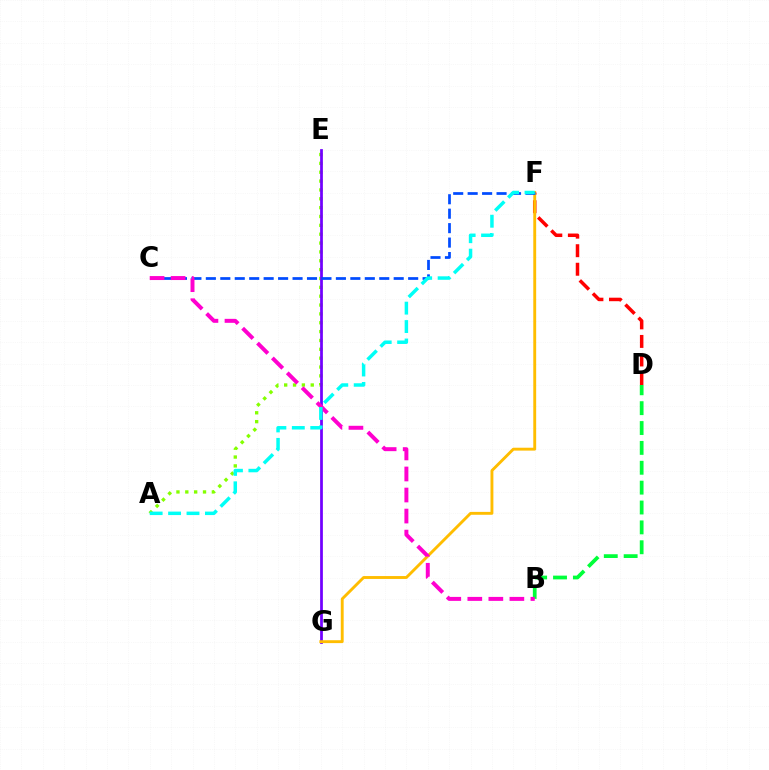{('A', 'E'): [{'color': '#84ff00', 'line_style': 'dotted', 'thickness': 2.41}], ('E', 'G'): [{'color': '#7200ff', 'line_style': 'solid', 'thickness': 1.98}], ('D', 'F'): [{'color': '#ff0000', 'line_style': 'dashed', 'thickness': 2.52}], ('F', 'G'): [{'color': '#ffbd00', 'line_style': 'solid', 'thickness': 2.08}], ('B', 'D'): [{'color': '#00ff39', 'line_style': 'dashed', 'thickness': 2.7}], ('C', 'F'): [{'color': '#004bff', 'line_style': 'dashed', 'thickness': 1.96}], ('B', 'C'): [{'color': '#ff00cf', 'line_style': 'dashed', 'thickness': 2.86}], ('A', 'F'): [{'color': '#00fff6', 'line_style': 'dashed', 'thickness': 2.5}]}